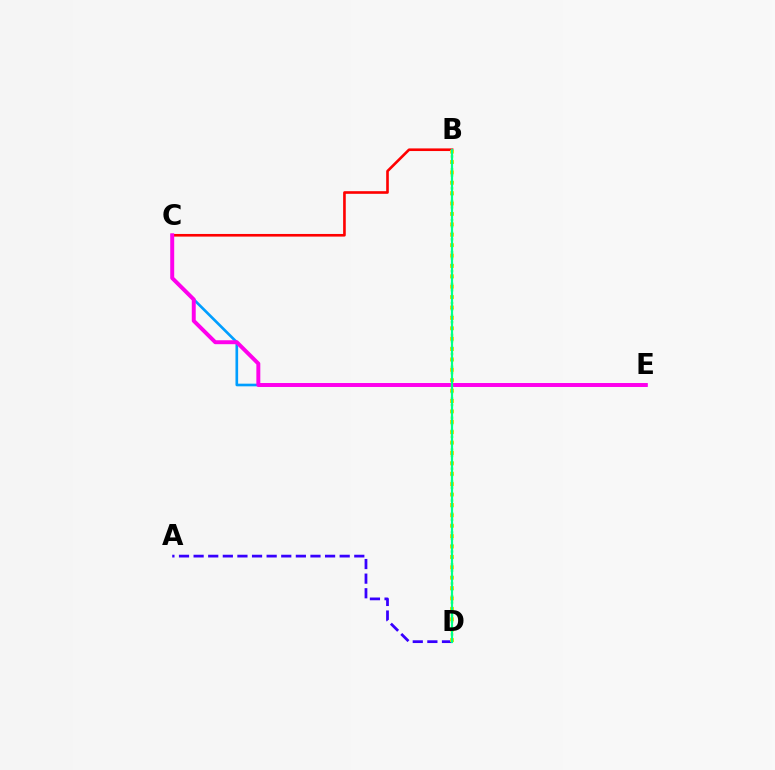{('A', 'D'): [{'color': '#3700ff', 'line_style': 'dashed', 'thickness': 1.98}], ('C', 'E'): [{'color': '#009eff', 'line_style': 'solid', 'thickness': 1.91}, {'color': '#ff00ed', 'line_style': 'solid', 'thickness': 2.84}], ('B', 'C'): [{'color': '#ff0000', 'line_style': 'solid', 'thickness': 1.9}], ('B', 'D'): [{'color': '#ffd500', 'line_style': 'dotted', 'thickness': 2.82}, {'color': '#4fff00', 'line_style': 'dotted', 'thickness': 1.73}, {'color': '#00ff86', 'line_style': 'solid', 'thickness': 1.57}]}